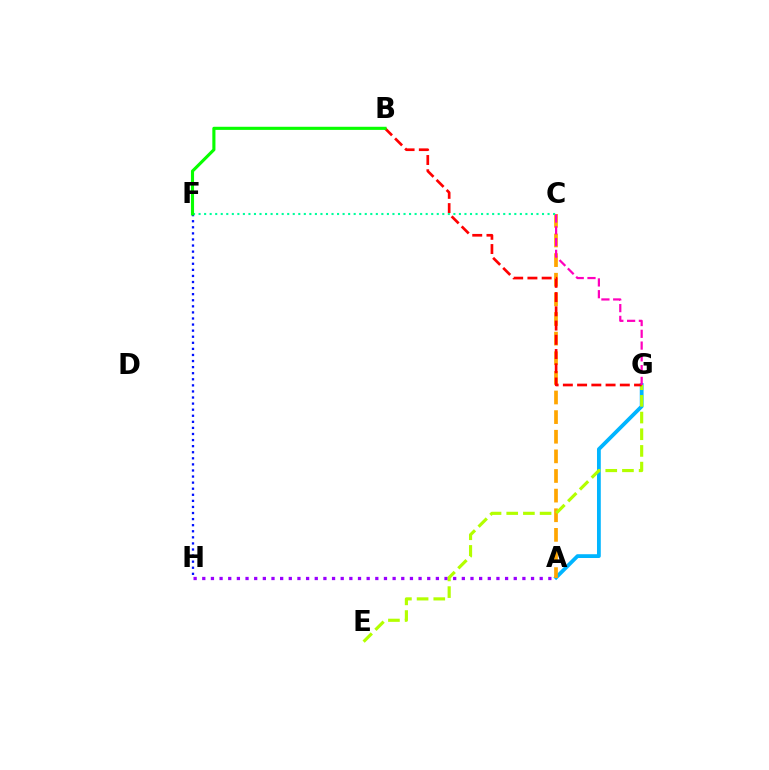{('A', 'H'): [{'color': '#9b00ff', 'line_style': 'dotted', 'thickness': 2.35}], ('A', 'G'): [{'color': '#00b5ff', 'line_style': 'solid', 'thickness': 2.73}], ('A', 'C'): [{'color': '#ffa500', 'line_style': 'dashed', 'thickness': 2.67}], ('E', 'G'): [{'color': '#b3ff00', 'line_style': 'dashed', 'thickness': 2.27}], ('B', 'G'): [{'color': '#ff0000', 'line_style': 'dashed', 'thickness': 1.93}], ('F', 'H'): [{'color': '#0010ff', 'line_style': 'dotted', 'thickness': 1.65}], ('C', 'F'): [{'color': '#00ff9d', 'line_style': 'dotted', 'thickness': 1.5}], ('C', 'G'): [{'color': '#ff00bd', 'line_style': 'dashed', 'thickness': 1.6}], ('B', 'F'): [{'color': '#08ff00', 'line_style': 'solid', 'thickness': 2.24}]}